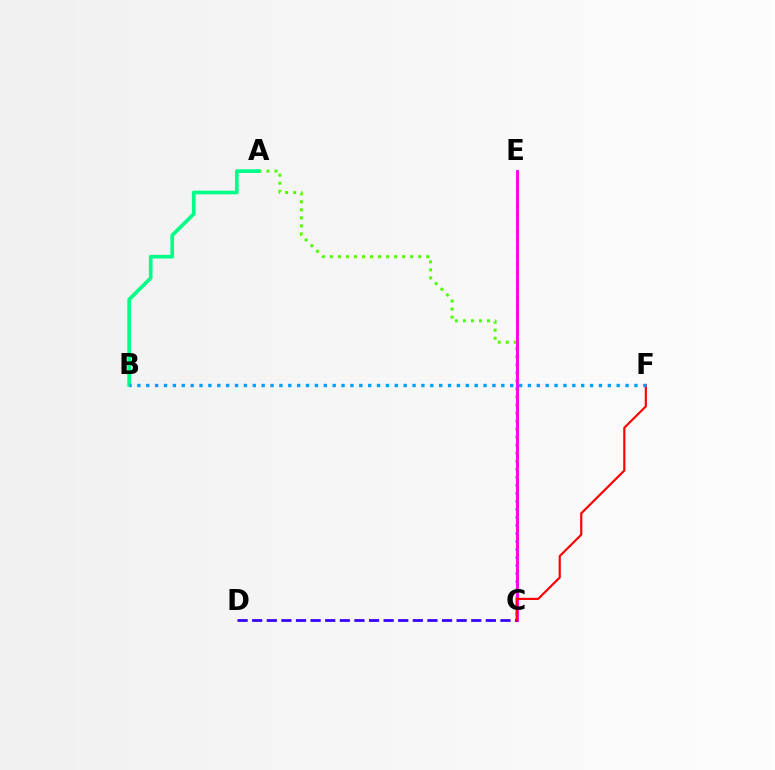{('A', 'C'): [{'color': '#4fff00', 'line_style': 'dotted', 'thickness': 2.18}], ('C', 'E'): [{'color': '#ffd500', 'line_style': 'dotted', 'thickness': 2.26}, {'color': '#ff00ed', 'line_style': 'solid', 'thickness': 2.08}], ('A', 'B'): [{'color': '#00ff86', 'line_style': 'solid', 'thickness': 2.65}], ('C', 'D'): [{'color': '#3700ff', 'line_style': 'dashed', 'thickness': 1.98}], ('C', 'F'): [{'color': '#ff0000', 'line_style': 'solid', 'thickness': 1.56}], ('B', 'F'): [{'color': '#009eff', 'line_style': 'dotted', 'thickness': 2.41}]}